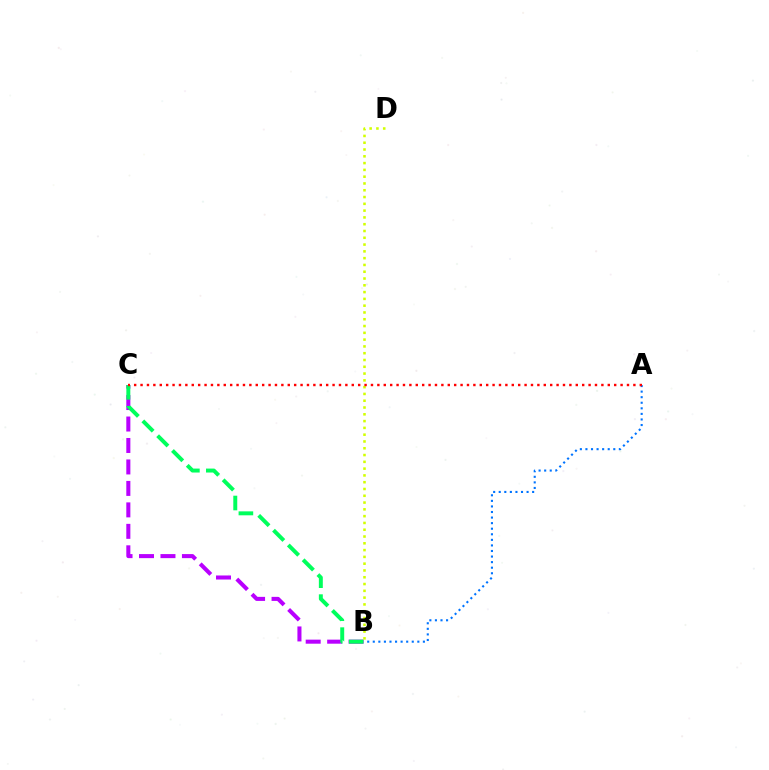{('B', 'C'): [{'color': '#b900ff', 'line_style': 'dashed', 'thickness': 2.92}, {'color': '#00ff5c', 'line_style': 'dashed', 'thickness': 2.84}], ('B', 'D'): [{'color': '#d1ff00', 'line_style': 'dotted', 'thickness': 1.84}], ('A', 'B'): [{'color': '#0074ff', 'line_style': 'dotted', 'thickness': 1.51}], ('A', 'C'): [{'color': '#ff0000', 'line_style': 'dotted', 'thickness': 1.74}]}